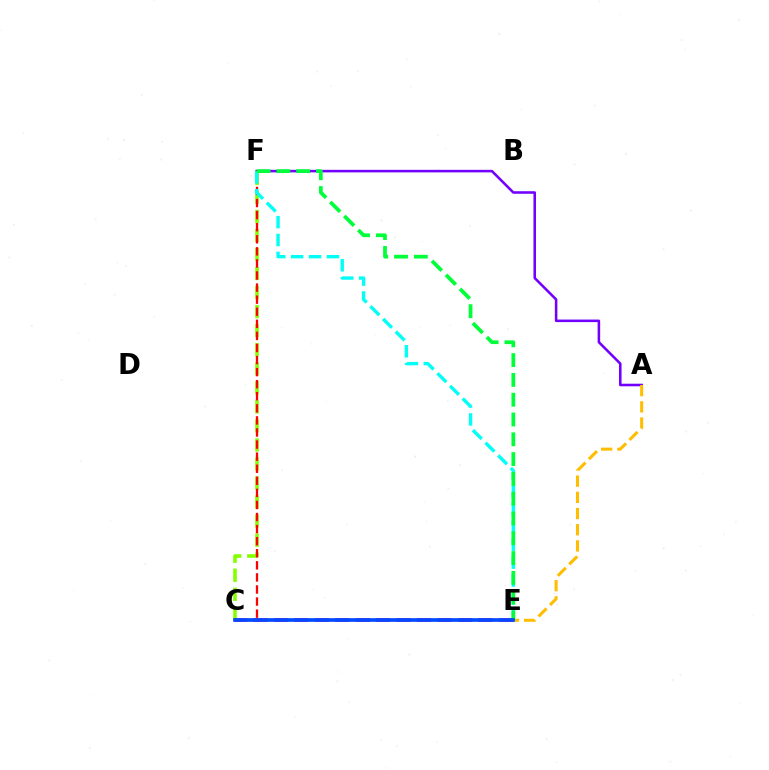{('C', 'F'): [{'color': '#84ff00', 'line_style': 'dashed', 'thickness': 2.59}, {'color': '#ff0000', 'line_style': 'dashed', 'thickness': 1.64}], ('A', 'F'): [{'color': '#7200ff', 'line_style': 'solid', 'thickness': 1.84}], ('C', 'E'): [{'color': '#ff00cf', 'line_style': 'dashed', 'thickness': 2.78}, {'color': '#004bff', 'line_style': 'solid', 'thickness': 2.64}], ('A', 'E'): [{'color': '#ffbd00', 'line_style': 'dashed', 'thickness': 2.2}], ('E', 'F'): [{'color': '#00fff6', 'line_style': 'dashed', 'thickness': 2.43}, {'color': '#00ff39', 'line_style': 'dashed', 'thickness': 2.69}]}